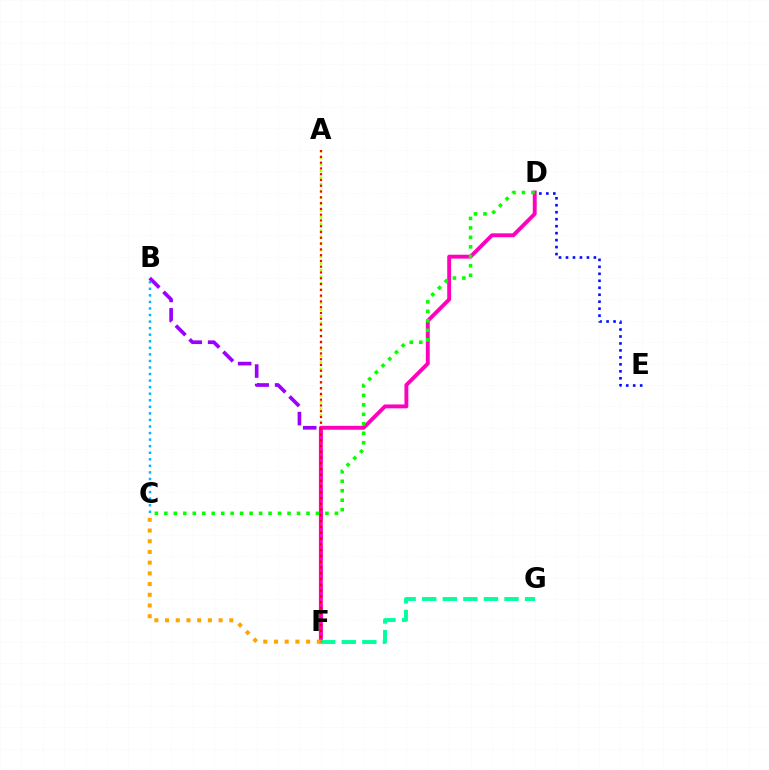{('B', 'F'): [{'color': '#9b00ff', 'line_style': 'dashed', 'thickness': 2.64}], ('A', 'F'): [{'color': '#b3ff00', 'line_style': 'dotted', 'thickness': 1.79}, {'color': '#ff0000', 'line_style': 'dotted', 'thickness': 1.57}], ('D', 'E'): [{'color': '#0010ff', 'line_style': 'dotted', 'thickness': 1.89}], ('D', 'F'): [{'color': '#ff00bd', 'line_style': 'solid', 'thickness': 2.8}], ('C', 'D'): [{'color': '#08ff00', 'line_style': 'dotted', 'thickness': 2.57}], ('F', 'G'): [{'color': '#00ff9d', 'line_style': 'dashed', 'thickness': 2.8}], ('B', 'C'): [{'color': '#00b5ff', 'line_style': 'dotted', 'thickness': 1.78}], ('C', 'F'): [{'color': '#ffa500', 'line_style': 'dotted', 'thickness': 2.91}]}